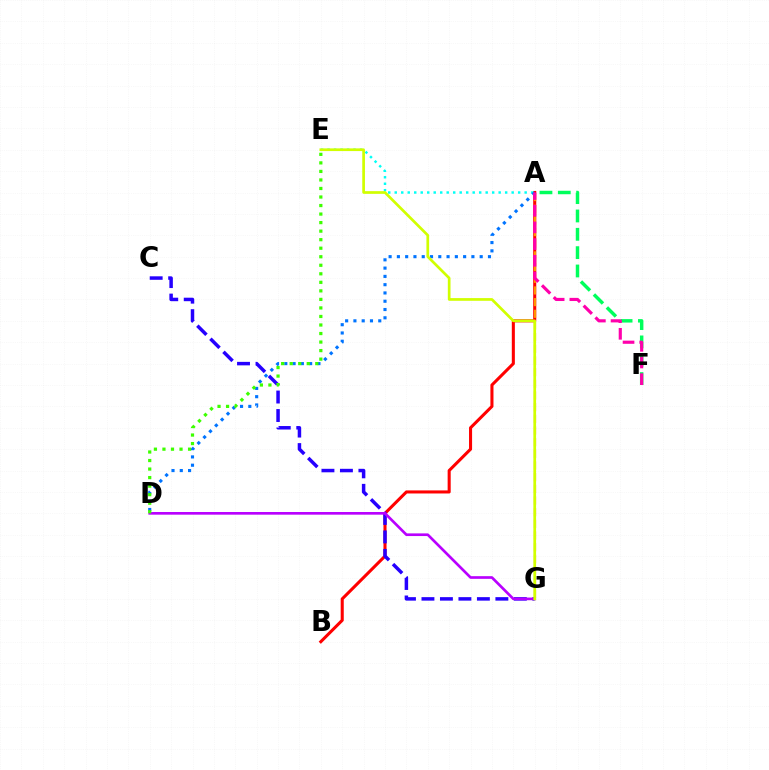{('A', 'B'): [{'color': '#ff0000', 'line_style': 'solid', 'thickness': 2.2}], ('C', 'G'): [{'color': '#2500ff', 'line_style': 'dashed', 'thickness': 2.51}], ('A', 'E'): [{'color': '#00fff6', 'line_style': 'dotted', 'thickness': 1.76}], ('A', 'D'): [{'color': '#0074ff', 'line_style': 'dotted', 'thickness': 2.25}], ('A', 'G'): [{'color': '#ff9400', 'line_style': 'dashed', 'thickness': 1.59}], ('D', 'G'): [{'color': '#b900ff', 'line_style': 'solid', 'thickness': 1.92}], ('D', 'E'): [{'color': '#3dff00', 'line_style': 'dotted', 'thickness': 2.32}], ('A', 'F'): [{'color': '#00ff5c', 'line_style': 'dashed', 'thickness': 2.49}, {'color': '#ff00ac', 'line_style': 'dashed', 'thickness': 2.27}], ('E', 'G'): [{'color': '#d1ff00', 'line_style': 'solid', 'thickness': 1.95}]}